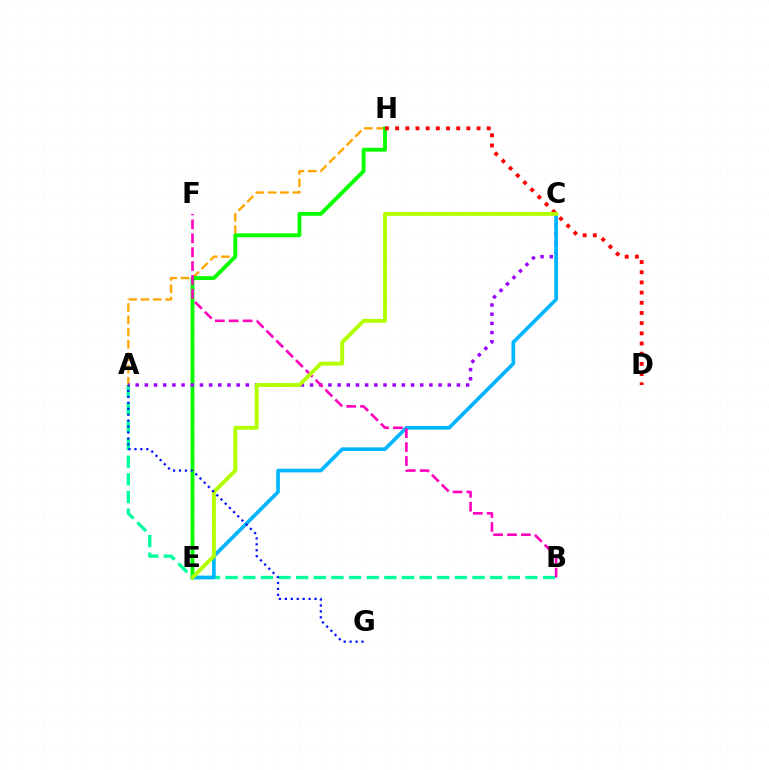{('A', 'H'): [{'color': '#ffa500', 'line_style': 'dashed', 'thickness': 1.67}], ('E', 'H'): [{'color': '#08ff00', 'line_style': 'solid', 'thickness': 2.77}], ('A', 'B'): [{'color': '#00ff9d', 'line_style': 'dashed', 'thickness': 2.4}], ('A', 'C'): [{'color': '#9b00ff', 'line_style': 'dotted', 'thickness': 2.49}], ('C', 'E'): [{'color': '#00b5ff', 'line_style': 'solid', 'thickness': 2.63}, {'color': '#b3ff00', 'line_style': 'solid', 'thickness': 2.8}], ('B', 'F'): [{'color': '#ff00bd', 'line_style': 'dashed', 'thickness': 1.89}], ('D', 'H'): [{'color': '#ff0000', 'line_style': 'dotted', 'thickness': 2.77}], ('A', 'G'): [{'color': '#0010ff', 'line_style': 'dotted', 'thickness': 1.61}]}